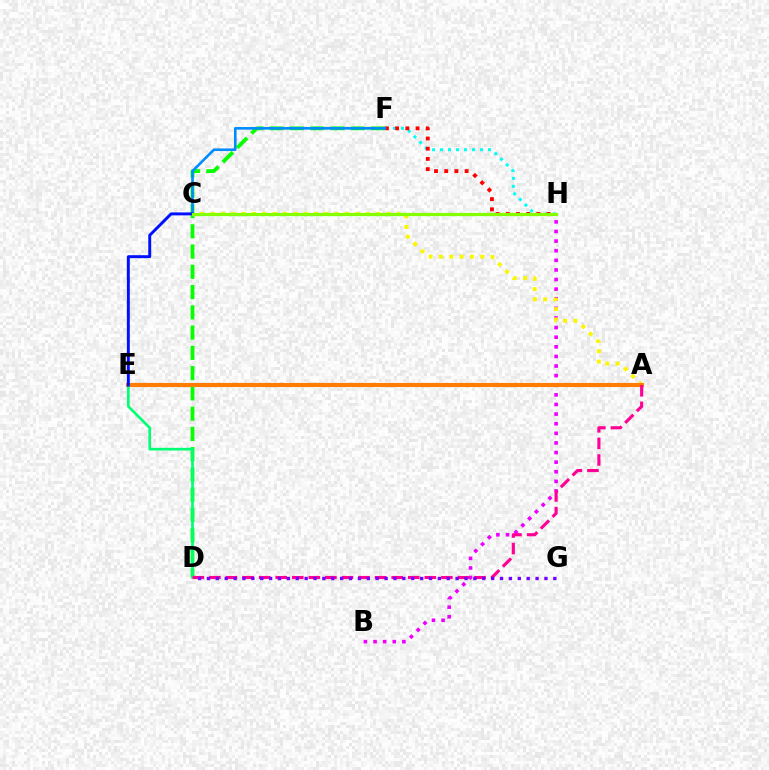{('B', 'H'): [{'color': '#ee00ff', 'line_style': 'dotted', 'thickness': 2.61}], ('F', 'H'): [{'color': '#00fff6', 'line_style': 'dotted', 'thickness': 2.17}, {'color': '#ff0000', 'line_style': 'dotted', 'thickness': 2.77}], ('D', 'F'): [{'color': '#08ff00', 'line_style': 'dashed', 'thickness': 2.75}], ('A', 'C'): [{'color': '#fcf500', 'line_style': 'dotted', 'thickness': 2.81}], ('C', 'F'): [{'color': '#008cff', 'line_style': 'solid', 'thickness': 1.88}], ('A', 'E'): [{'color': '#ff7c00', 'line_style': 'solid', 'thickness': 2.97}], ('D', 'E'): [{'color': '#00ff74', 'line_style': 'solid', 'thickness': 1.93}], ('C', 'E'): [{'color': '#0010ff', 'line_style': 'solid', 'thickness': 2.12}], ('A', 'D'): [{'color': '#ff0094', 'line_style': 'dashed', 'thickness': 2.25}], ('D', 'G'): [{'color': '#7200ff', 'line_style': 'dotted', 'thickness': 2.41}], ('C', 'H'): [{'color': '#84ff00', 'line_style': 'solid', 'thickness': 2.31}]}